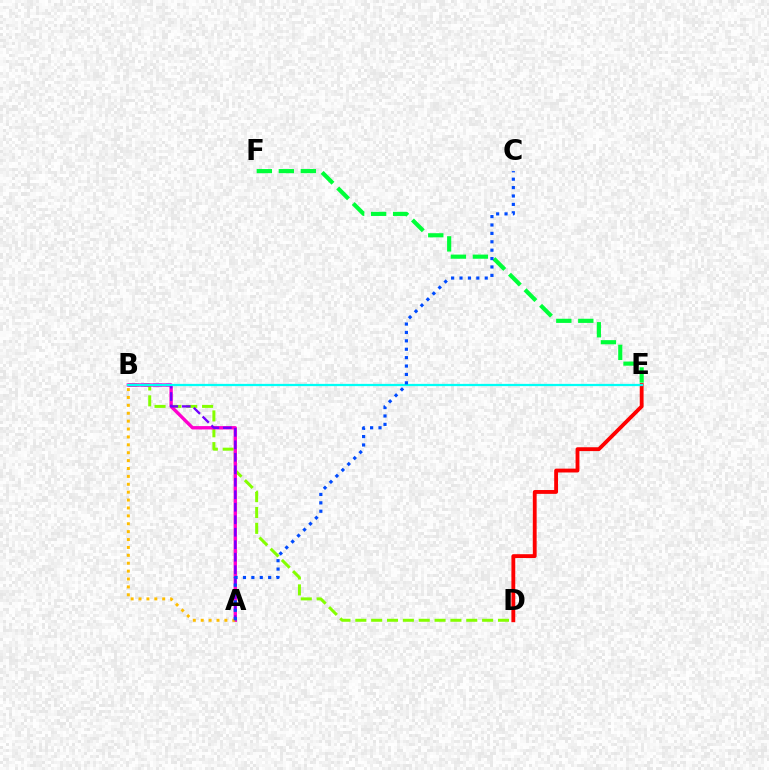{('B', 'D'): [{'color': '#84ff00', 'line_style': 'dashed', 'thickness': 2.15}], ('A', 'B'): [{'color': '#ff00cf', 'line_style': 'solid', 'thickness': 2.42}, {'color': '#ffbd00', 'line_style': 'dotted', 'thickness': 2.14}, {'color': '#7200ff', 'line_style': 'dashed', 'thickness': 1.7}], ('D', 'E'): [{'color': '#ff0000', 'line_style': 'solid', 'thickness': 2.77}], ('E', 'F'): [{'color': '#00ff39', 'line_style': 'dashed', 'thickness': 2.99}], ('B', 'E'): [{'color': '#00fff6', 'line_style': 'solid', 'thickness': 1.62}], ('A', 'C'): [{'color': '#004bff', 'line_style': 'dotted', 'thickness': 2.28}]}